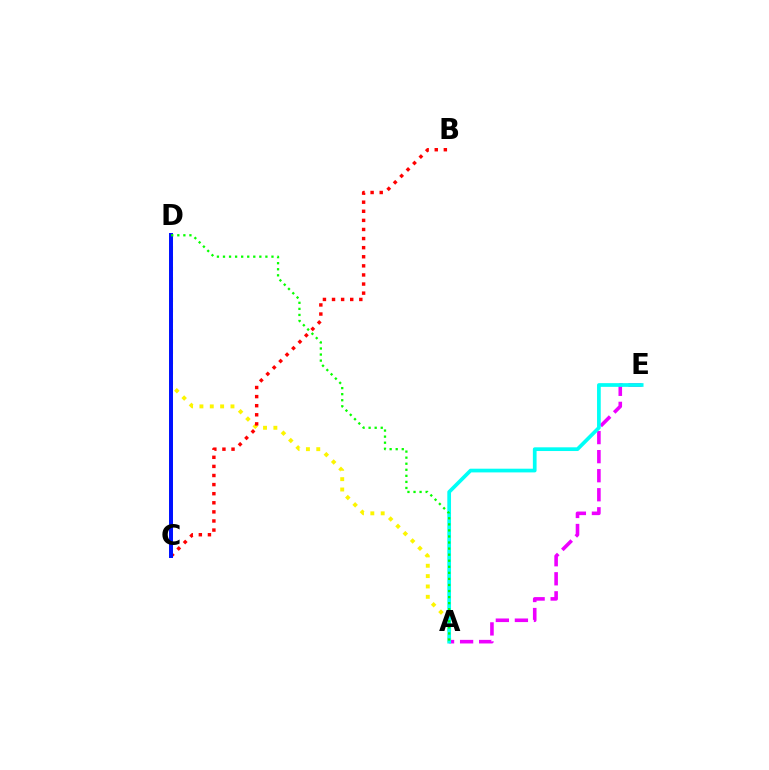{('A', 'D'): [{'color': '#fcf500', 'line_style': 'dotted', 'thickness': 2.81}, {'color': '#08ff00', 'line_style': 'dotted', 'thickness': 1.65}], ('A', 'E'): [{'color': '#ee00ff', 'line_style': 'dashed', 'thickness': 2.59}, {'color': '#00fff6', 'line_style': 'solid', 'thickness': 2.67}], ('B', 'C'): [{'color': '#ff0000', 'line_style': 'dotted', 'thickness': 2.47}], ('C', 'D'): [{'color': '#0010ff', 'line_style': 'solid', 'thickness': 2.86}]}